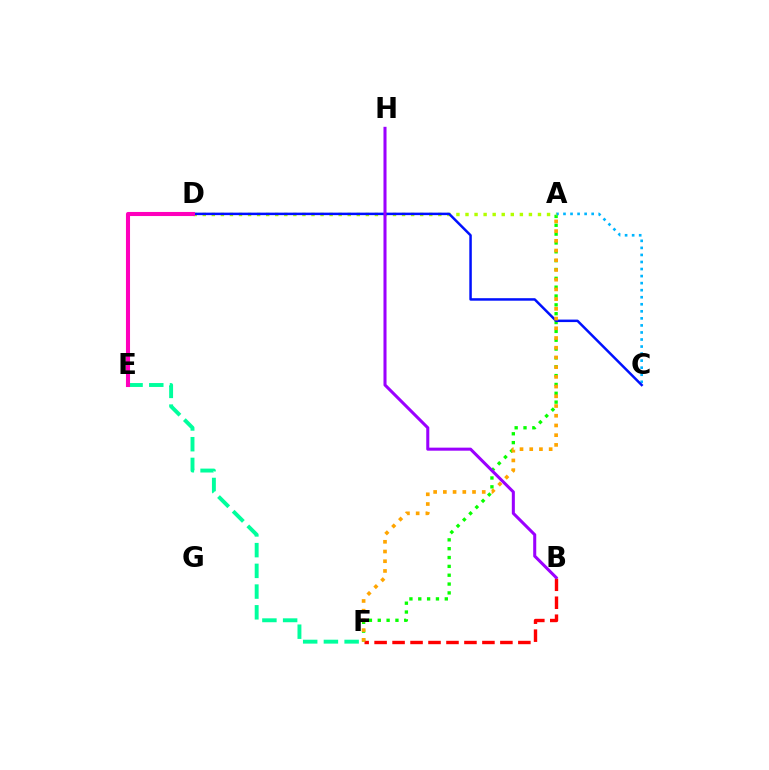{('A', 'F'): [{'color': '#08ff00', 'line_style': 'dotted', 'thickness': 2.4}, {'color': '#ffa500', 'line_style': 'dotted', 'thickness': 2.64}], ('A', 'C'): [{'color': '#00b5ff', 'line_style': 'dotted', 'thickness': 1.91}], ('A', 'D'): [{'color': '#b3ff00', 'line_style': 'dotted', 'thickness': 2.46}], ('E', 'F'): [{'color': '#00ff9d', 'line_style': 'dashed', 'thickness': 2.81}], ('B', 'F'): [{'color': '#ff0000', 'line_style': 'dashed', 'thickness': 2.44}], ('C', 'D'): [{'color': '#0010ff', 'line_style': 'solid', 'thickness': 1.8}], ('B', 'H'): [{'color': '#9b00ff', 'line_style': 'solid', 'thickness': 2.19}], ('D', 'E'): [{'color': '#ff00bd', 'line_style': 'solid', 'thickness': 2.94}]}